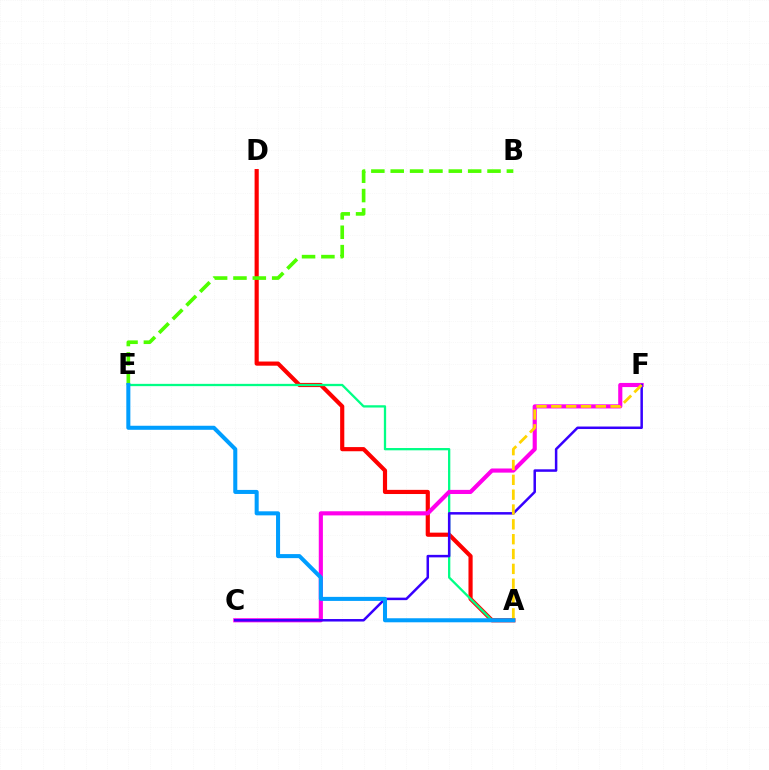{('A', 'D'): [{'color': '#ff0000', 'line_style': 'solid', 'thickness': 3.0}], ('A', 'E'): [{'color': '#00ff86', 'line_style': 'solid', 'thickness': 1.65}, {'color': '#009eff', 'line_style': 'solid', 'thickness': 2.91}], ('C', 'F'): [{'color': '#ff00ed', 'line_style': 'solid', 'thickness': 2.97}, {'color': '#3700ff', 'line_style': 'solid', 'thickness': 1.8}], ('B', 'E'): [{'color': '#4fff00', 'line_style': 'dashed', 'thickness': 2.63}], ('A', 'F'): [{'color': '#ffd500', 'line_style': 'dashed', 'thickness': 2.02}]}